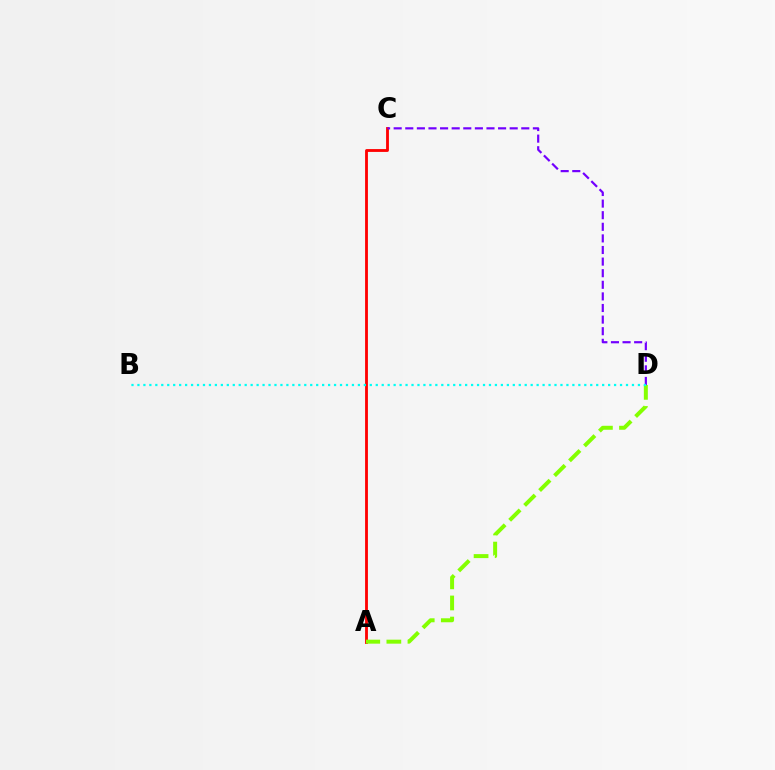{('A', 'C'): [{'color': '#ff0000', 'line_style': 'solid', 'thickness': 2.03}], ('A', 'D'): [{'color': '#84ff00', 'line_style': 'dashed', 'thickness': 2.87}], ('C', 'D'): [{'color': '#7200ff', 'line_style': 'dashed', 'thickness': 1.58}], ('B', 'D'): [{'color': '#00fff6', 'line_style': 'dotted', 'thickness': 1.62}]}